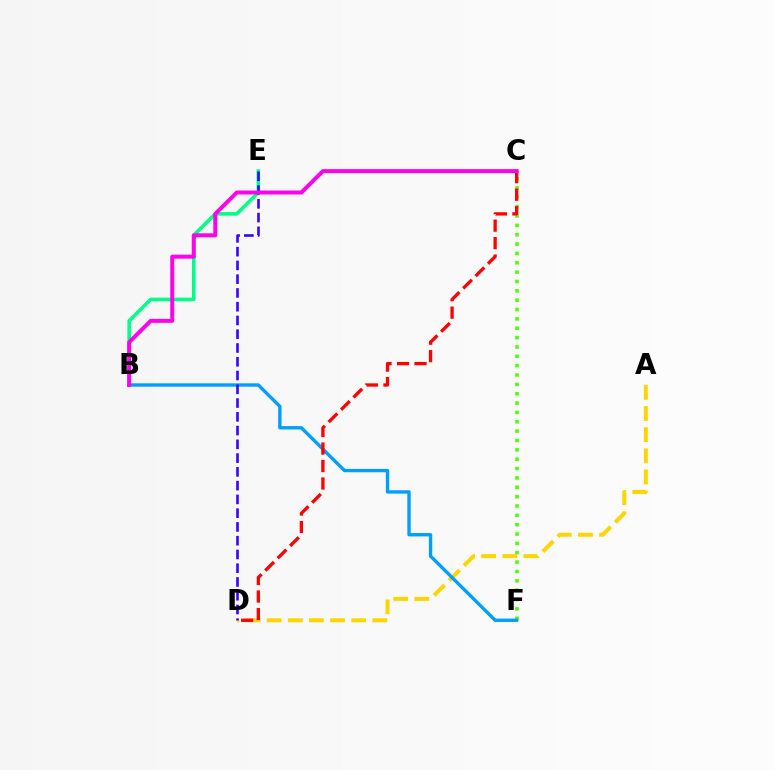{('C', 'F'): [{'color': '#4fff00', 'line_style': 'dotted', 'thickness': 2.54}], ('A', 'D'): [{'color': '#ffd500', 'line_style': 'dashed', 'thickness': 2.87}], ('B', 'E'): [{'color': '#00ff86', 'line_style': 'solid', 'thickness': 2.57}], ('B', 'F'): [{'color': '#009eff', 'line_style': 'solid', 'thickness': 2.42}], ('C', 'D'): [{'color': '#ff0000', 'line_style': 'dashed', 'thickness': 2.38}], ('D', 'E'): [{'color': '#3700ff', 'line_style': 'dashed', 'thickness': 1.87}], ('B', 'C'): [{'color': '#ff00ed', 'line_style': 'solid', 'thickness': 2.85}]}